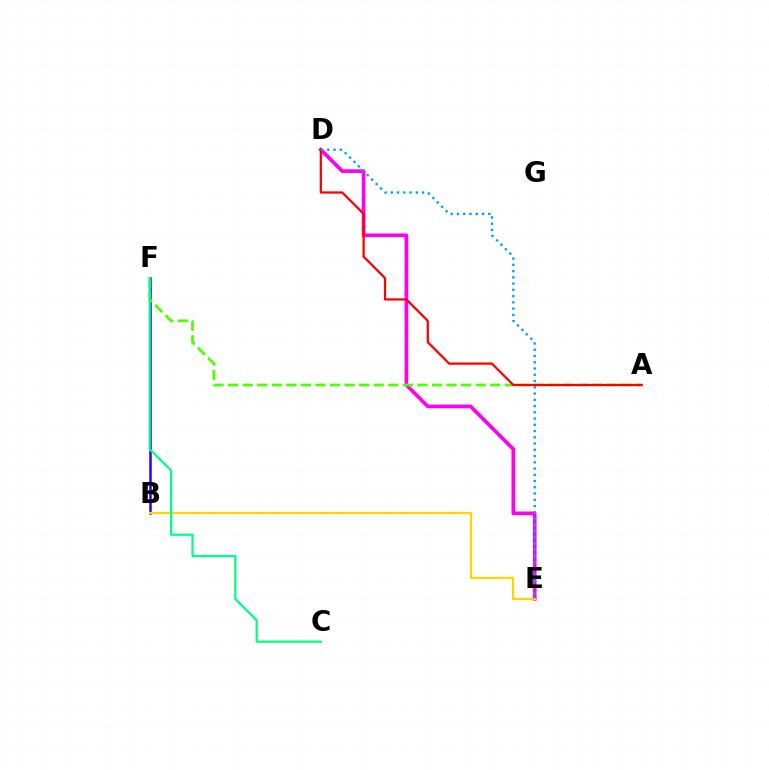{('D', 'E'): [{'color': '#ff00ed', 'line_style': 'solid', 'thickness': 2.65}, {'color': '#009eff', 'line_style': 'dotted', 'thickness': 1.7}], ('B', 'F'): [{'color': '#3700ff', 'line_style': 'solid', 'thickness': 1.85}], ('B', 'E'): [{'color': '#ffd500', 'line_style': 'solid', 'thickness': 1.64}], ('A', 'F'): [{'color': '#4fff00', 'line_style': 'dashed', 'thickness': 1.98}], ('C', 'F'): [{'color': '#00ff86', 'line_style': 'solid', 'thickness': 1.6}], ('A', 'D'): [{'color': '#ff0000', 'line_style': 'solid', 'thickness': 1.62}]}